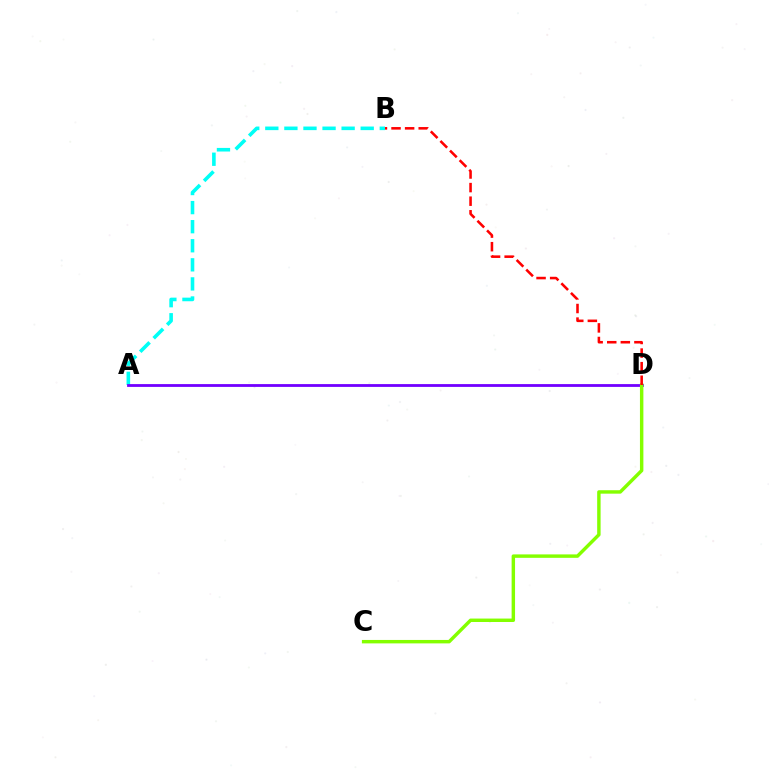{('A', 'B'): [{'color': '#00fff6', 'line_style': 'dashed', 'thickness': 2.59}], ('A', 'D'): [{'color': '#7200ff', 'line_style': 'solid', 'thickness': 2.02}], ('C', 'D'): [{'color': '#84ff00', 'line_style': 'solid', 'thickness': 2.47}], ('B', 'D'): [{'color': '#ff0000', 'line_style': 'dashed', 'thickness': 1.85}]}